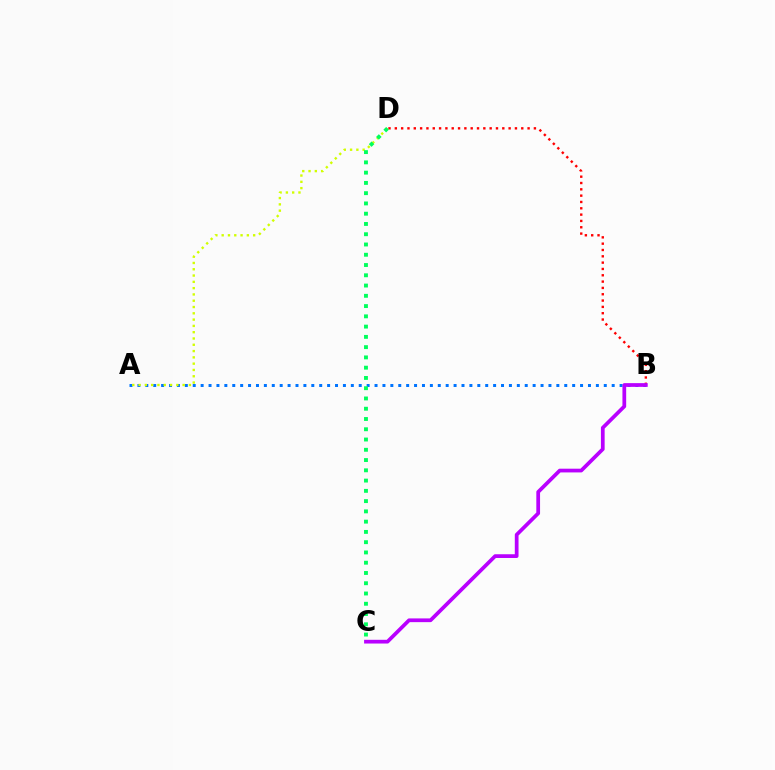{('A', 'B'): [{'color': '#0074ff', 'line_style': 'dotted', 'thickness': 2.15}], ('B', 'D'): [{'color': '#ff0000', 'line_style': 'dotted', 'thickness': 1.72}], ('B', 'C'): [{'color': '#b900ff', 'line_style': 'solid', 'thickness': 2.69}], ('A', 'D'): [{'color': '#d1ff00', 'line_style': 'dotted', 'thickness': 1.71}], ('C', 'D'): [{'color': '#00ff5c', 'line_style': 'dotted', 'thickness': 2.79}]}